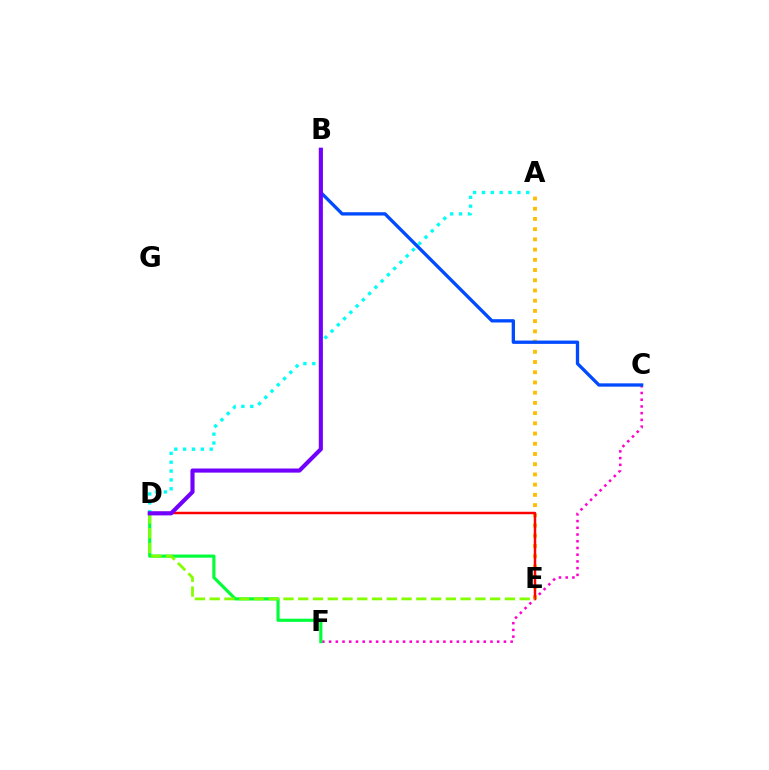{('C', 'F'): [{'color': '#ff00cf', 'line_style': 'dotted', 'thickness': 1.83}], ('A', 'E'): [{'color': '#ffbd00', 'line_style': 'dotted', 'thickness': 2.78}], ('D', 'E'): [{'color': '#ff0000', 'line_style': 'solid', 'thickness': 1.78}, {'color': '#84ff00', 'line_style': 'dashed', 'thickness': 2.01}], ('A', 'D'): [{'color': '#00fff6', 'line_style': 'dotted', 'thickness': 2.41}], ('D', 'F'): [{'color': '#00ff39', 'line_style': 'solid', 'thickness': 2.27}], ('B', 'C'): [{'color': '#004bff', 'line_style': 'solid', 'thickness': 2.38}], ('B', 'D'): [{'color': '#7200ff', 'line_style': 'solid', 'thickness': 2.96}]}